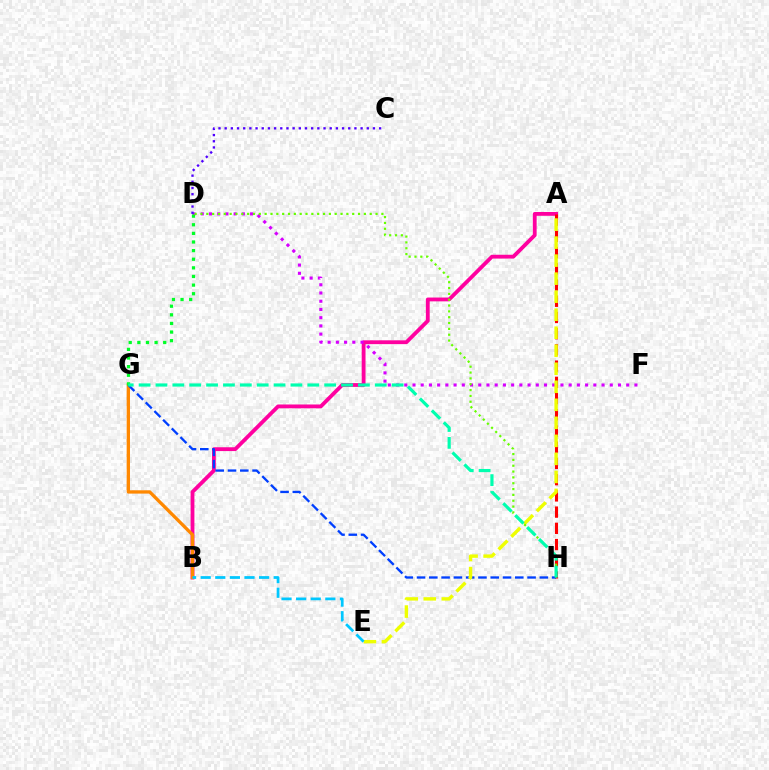{('A', 'B'): [{'color': '#ff00a0', 'line_style': 'solid', 'thickness': 2.75}], ('A', 'H'): [{'color': '#ff0000', 'line_style': 'dashed', 'thickness': 2.2}], ('D', 'F'): [{'color': '#d600ff', 'line_style': 'dotted', 'thickness': 2.23}], ('C', 'D'): [{'color': '#4f00ff', 'line_style': 'dotted', 'thickness': 1.68}], ('B', 'G'): [{'color': '#ff8800', 'line_style': 'solid', 'thickness': 2.39}], ('G', 'H'): [{'color': '#003fff', 'line_style': 'dashed', 'thickness': 1.67}, {'color': '#00ffaf', 'line_style': 'dashed', 'thickness': 2.29}], ('A', 'E'): [{'color': '#eeff00', 'line_style': 'dashed', 'thickness': 2.45}], ('D', 'G'): [{'color': '#00ff27', 'line_style': 'dotted', 'thickness': 2.34}], ('B', 'E'): [{'color': '#00c7ff', 'line_style': 'dashed', 'thickness': 1.98}], ('D', 'H'): [{'color': '#66ff00', 'line_style': 'dotted', 'thickness': 1.59}]}